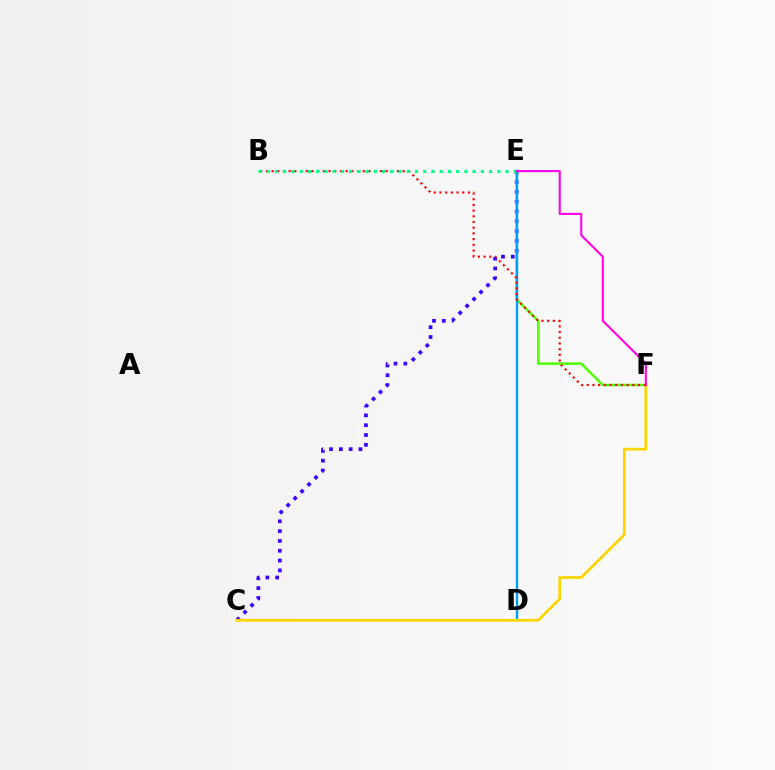{('C', 'E'): [{'color': '#3700ff', 'line_style': 'dotted', 'thickness': 2.67}], ('E', 'F'): [{'color': '#4fff00', 'line_style': 'solid', 'thickness': 1.78}, {'color': '#ff00ed', 'line_style': 'solid', 'thickness': 1.5}], ('D', 'E'): [{'color': '#009eff', 'line_style': 'solid', 'thickness': 1.73}], ('C', 'F'): [{'color': '#ffd500', 'line_style': 'solid', 'thickness': 1.99}], ('B', 'F'): [{'color': '#ff0000', 'line_style': 'dotted', 'thickness': 1.55}], ('B', 'E'): [{'color': '#00ff86', 'line_style': 'dotted', 'thickness': 2.24}]}